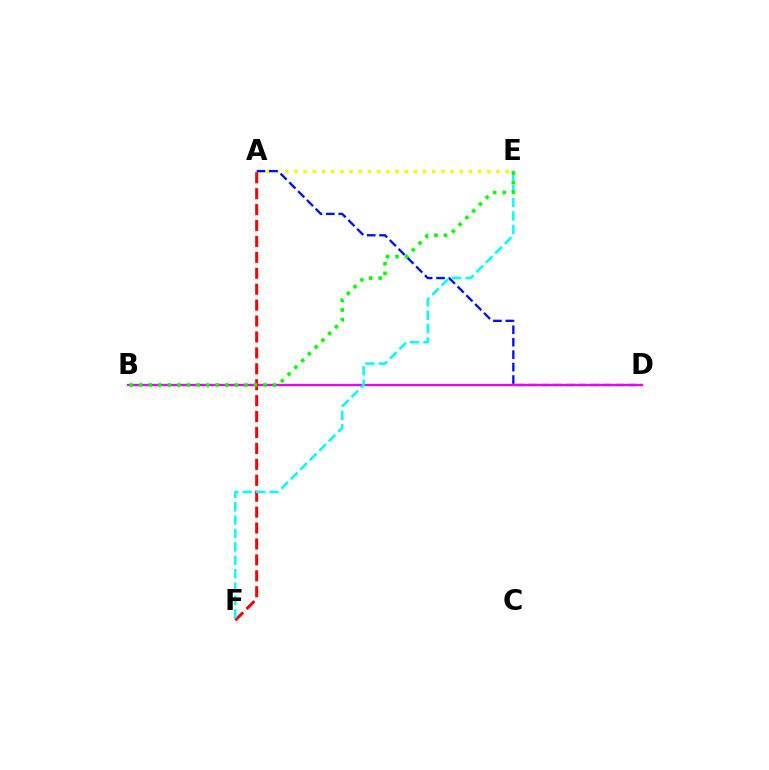{('A', 'E'): [{'color': '#fcf500', 'line_style': 'dotted', 'thickness': 2.5}], ('A', 'D'): [{'color': '#0010ff', 'line_style': 'dashed', 'thickness': 1.69}], ('B', 'D'): [{'color': '#ee00ff', 'line_style': 'solid', 'thickness': 1.63}], ('A', 'F'): [{'color': '#ff0000', 'line_style': 'dashed', 'thickness': 2.16}], ('E', 'F'): [{'color': '#00fff6', 'line_style': 'dashed', 'thickness': 1.82}], ('B', 'E'): [{'color': '#08ff00', 'line_style': 'dotted', 'thickness': 2.6}]}